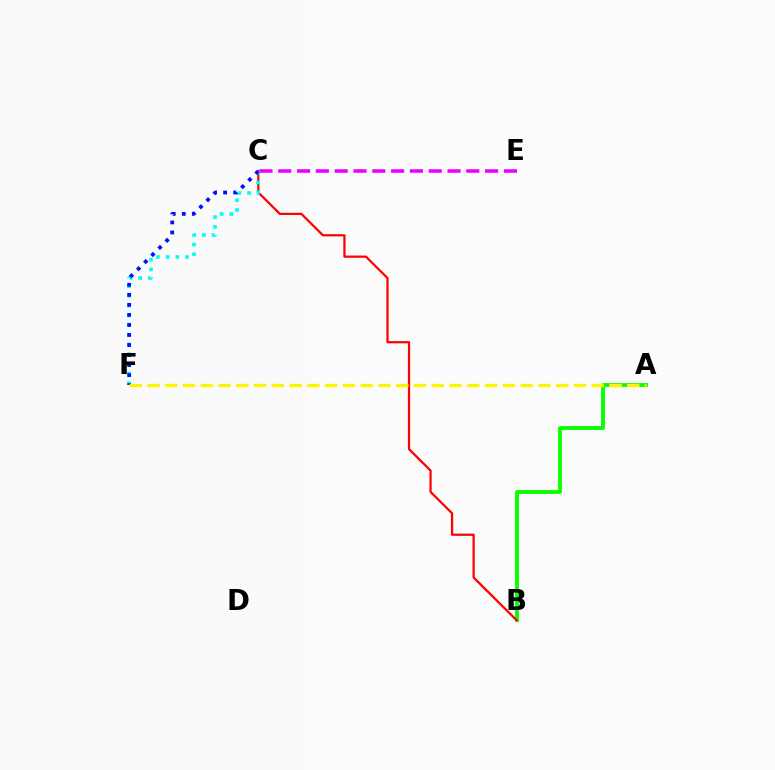{('C', 'E'): [{'color': '#ee00ff', 'line_style': 'dashed', 'thickness': 2.55}], ('A', 'B'): [{'color': '#08ff00', 'line_style': 'solid', 'thickness': 2.78}], ('B', 'C'): [{'color': '#ff0000', 'line_style': 'solid', 'thickness': 1.61}], ('C', 'F'): [{'color': '#00fff6', 'line_style': 'dotted', 'thickness': 2.63}, {'color': '#0010ff', 'line_style': 'dotted', 'thickness': 2.73}], ('A', 'F'): [{'color': '#fcf500', 'line_style': 'dashed', 'thickness': 2.41}]}